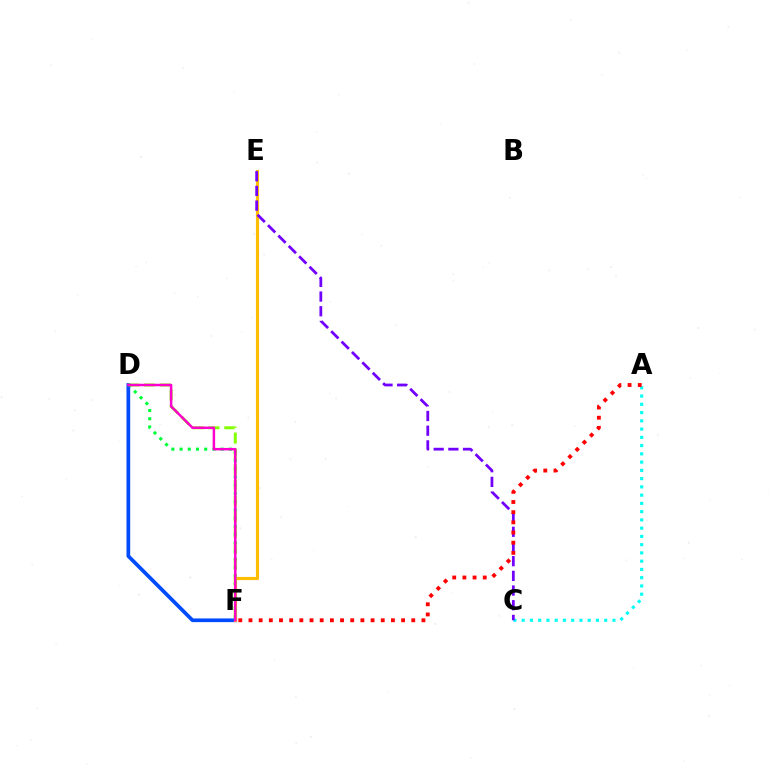{('D', 'F'): [{'color': '#00ff39', 'line_style': 'dotted', 'thickness': 2.23}, {'color': '#004bff', 'line_style': 'solid', 'thickness': 2.67}, {'color': '#84ff00', 'line_style': 'dashed', 'thickness': 2.14}, {'color': '#ff00cf', 'line_style': 'solid', 'thickness': 1.78}], ('A', 'C'): [{'color': '#00fff6', 'line_style': 'dotted', 'thickness': 2.24}], ('E', 'F'): [{'color': '#ffbd00', 'line_style': 'solid', 'thickness': 2.27}], ('C', 'E'): [{'color': '#7200ff', 'line_style': 'dashed', 'thickness': 2.0}], ('A', 'F'): [{'color': '#ff0000', 'line_style': 'dotted', 'thickness': 2.76}]}